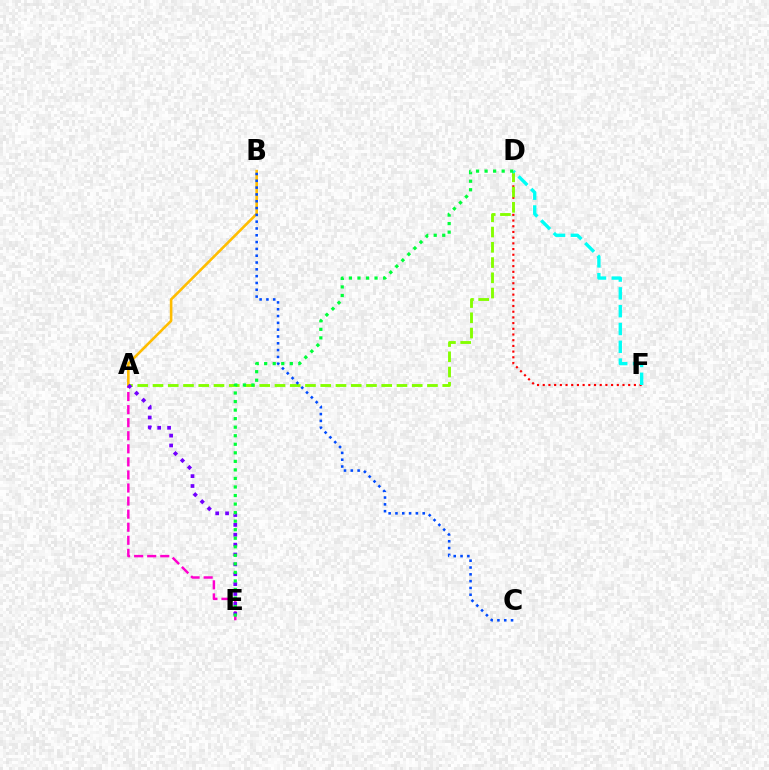{('A', 'E'): [{'color': '#ff00cf', 'line_style': 'dashed', 'thickness': 1.77}, {'color': '#7200ff', 'line_style': 'dotted', 'thickness': 2.68}], ('A', 'B'): [{'color': '#ffbd00', 'line_style': 'solid', 'thickness': 1.87}], ('D', 'F'): [{'color': '#ff0000', 'line_style': 'dotted', 'thickness': 1.55}, {'color': '#00fff6', 'line_style': 'dashed', 'thickness': 2.42}], ('A', 'D'): [{'color': '#84ff00', 'line_style': 'dashed', 'thickness': 2.07}], ('B', 'C'): [{'color': '#004bff', 'line_style': 'dotted', 'thickness': 1.85}], ('D', 'E'): [{'color': '#00ff39', 'line_style': 'dotted', 'thickness': 2.32}]}